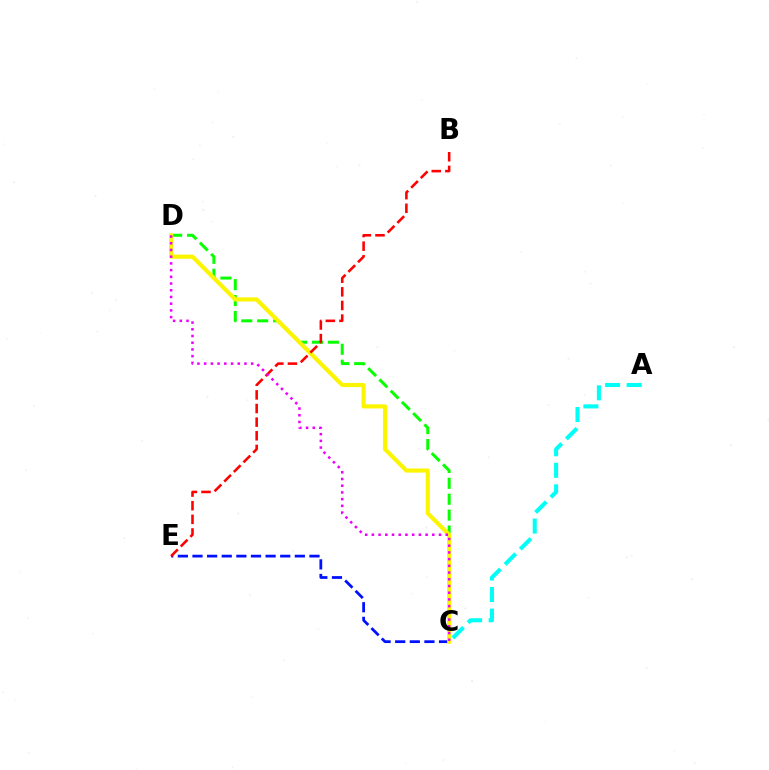{('A', 'C'): [{'color': '#00fff6', 'line_style': 'dashed', 'thickness': 2.93}], ('C', 'D'): [{'color': '#08ff00', 'line_style': 'dashed', 'thickness': 2.16}, {'color': '#fcf500', 'line_style': 'solid', 'thickness': 2.96}, {'color': '#ee00ff', 'line_style': 'dotted', 'thickness': 1.82}], ('C', 'E'): [{'color': '#0010ff', 'line_style': 'dashed', 'thickness': 1.99}], ('B', 'E'): [{'color': '#ff0000', 'line_style': 'dashed', 'thickness': 1.85}]}